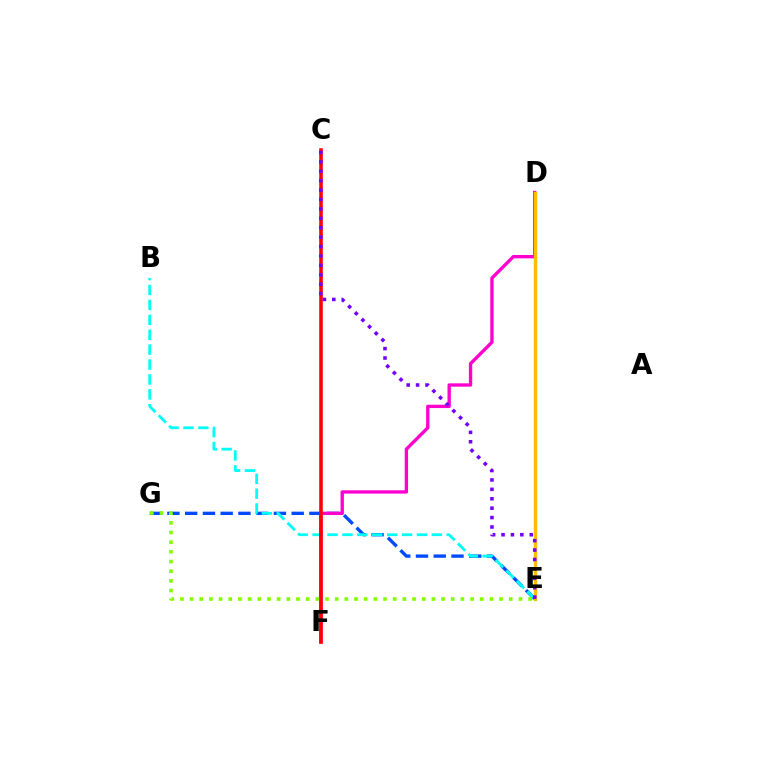{('E', 'G'): [{'color': '#004bff', 'line_style': 'dashed', 'thickness': 2.41}, {'color': '#84ff00', 'line_style': 'dotted', 'thickness': 2.63}], ('D', 'E'): [{'color': '#00ff39', 'line_style': 'solid', 'thickness': 2.23}, {'color': '#ffbd00', 'line_style': 'solid', 'thickness': 2.39}], ('B', 'E'): [{'color': '#00fff6', 'line_style': 'dashed', 'thickness': 2.02}], ('D', 'F'): [{'color': '#ff00cf', 'line_style': 'solid', 'thickness': 2.41}], ('C', 'F'): [{'color': '#ff0000', 'line_style': 'solid', 'thickness': 2.58}], ('C', 'E'): [{'color': '#7200ff', 'line_style': 'dotted', 'thickness': 2.56}]}